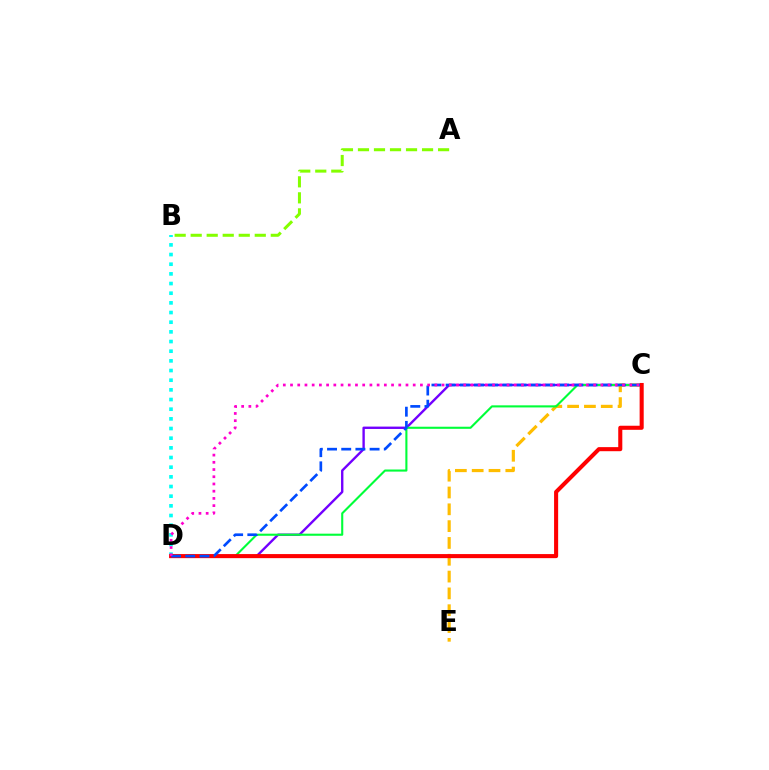{('B', 'D'): [{'color': '#00fff6', 'line_style': 'dotted', 'thickness': 2.63}], ('C', 'D'): [{'color': '#7200ff', 'line_style': 'solid', 'thickness': 1.71}, {'color': '#00ff39', 'line_style': 'solid', 'thickness': 1.51}, {'color': '#ff0000', 'line_style': 'solid', 'thickness': 2.93}, {'color': '#004bff', 'line_style': 'dashed', 'thickness': 1.93}, {'color': '#ff00cf', 'line_style': 'dotted', 'thickness': 1.96}], ('C', 'E'): [{'color': '#ffbd00', 'line_style': 'dashed', 'thickness': 2.28}], ('A', 'B'): [{'color': '#84ff00', 'line_style': 'dashed', 'thickness': 2.18}]}